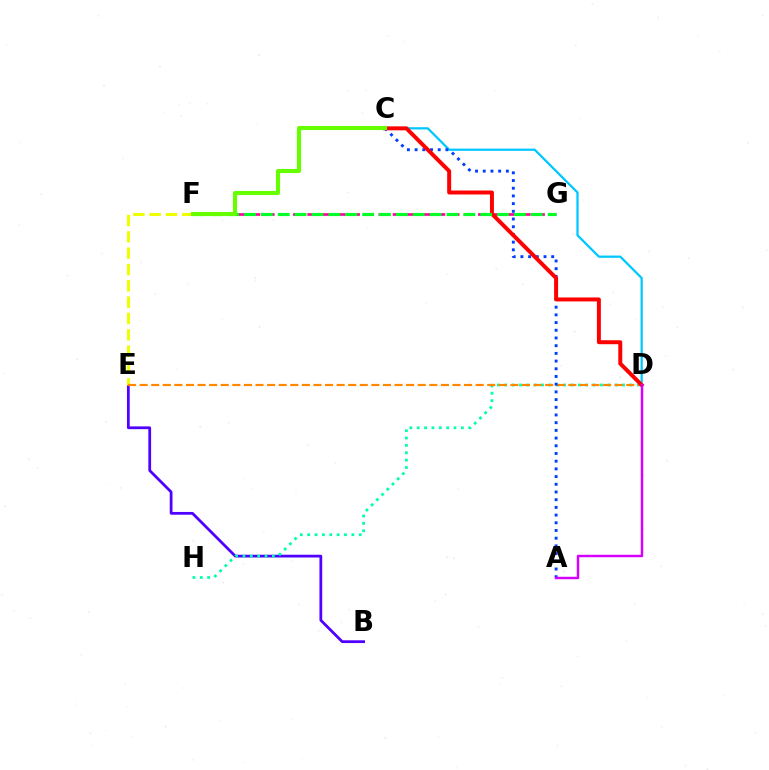{('B', 'E'): [{'color': '#4f00ff', 'line_style': 'solid', 'thickness': 1.99}], ('E', 'F'): [{'color': '#eeff00', 'line_style': 'dashed', 'thickness': 2.22}], ('D', 'H'): [{'color': '#00ffaf', 'line_style': 'dotted', 'thickness': 2.0}], ('D', 'E'): [{'color': '#ff8800', 'line_style': 'dashed', 'thickness': 1.57}], ('C', 'D'): [{'color': '#00c7ff', 'line_style': 'solid', 'thickness': 1.62}, {'color': '#ff0000', 'line_style': 'solid', 'thickness': 2.85}], ('F', 'G'): [{'color': '#ff00a0', 'line_style': 'dashed', 'thickness': 1.93}, {'color': '#00ff27', 'line_style': 'dashed', 'thickness': 2.29}], ('A', 'C'): [{'color': '#003fff', 'line_style': 'dotted', 'thickness': 2.09}], ('A', 'D'): [{'color': '#d600ff', 'line_style': 'solid', 'thickness': 1.76}], ('C', 'F'): [{'color': '#66ff00', 'line_style': 'solid', 'thickness': 2.94}]}